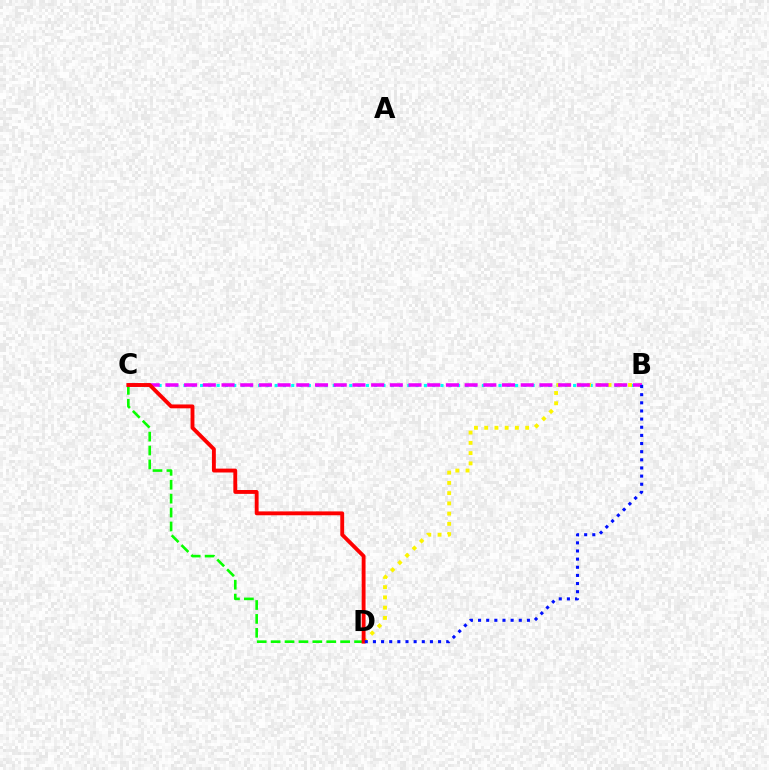{('B', 'C'): [{'color': '#00fff6', 'line_style': 'dotted', 'thickness': 2.25}, {'color': '#ee00ff', 'line_style': 'dashed', 'thickness': 2.54}], ('B', 'D'): [{'color': '#fcf500', 'line_style': 'dotted', 'thickness': 2.78}, {'color': '#0010ff', 'line_style': 'dotted', 'thickness': 2.21}], ('C', 'D'): [{'color': '#08ff00', 'line_style': 'dashed', 'thickness': 1.89}, {'color': '#ff0000', 'line_style': 'solid', 'thickness': 2.78}]}